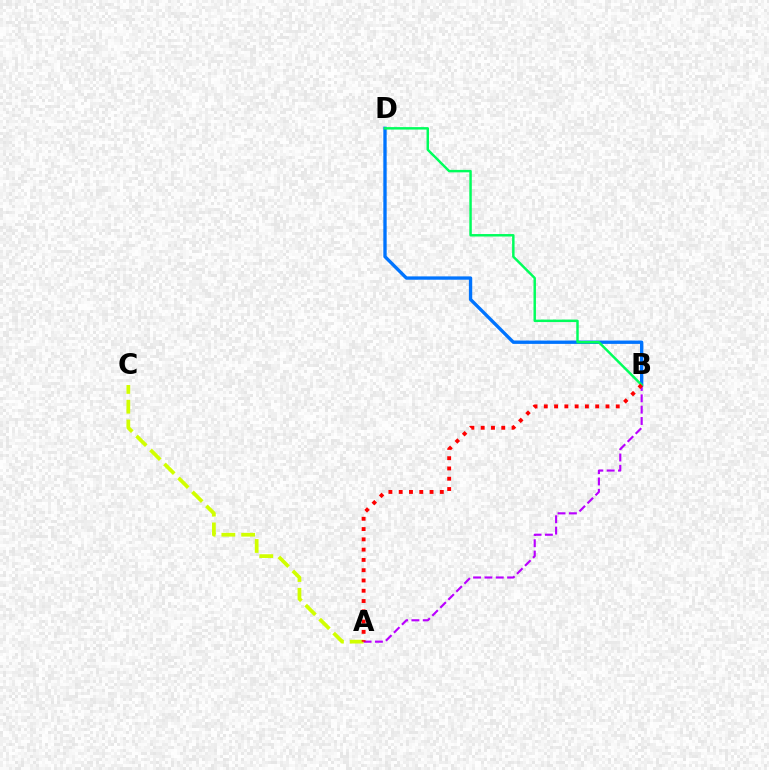{('A', 'C'): [{'color': '#d1ff00', 'line_style': 'dashed', 'thickness': 2.69}], ('B', 'D'): [{'color': '#0074ff', 'line_style': 'solid', 'thickness': 2.4}, {'color': '#00ff5c', 'line_style': 'solid', 'thickness': 1.77}], ('A', 'B'): [{'color': '#b900ff', 'line_style': 'dashed', 'thickness': 1.54}, {'color': '#ff0000', 'line_style': 'dotted', 'thickness': 2.79}]}